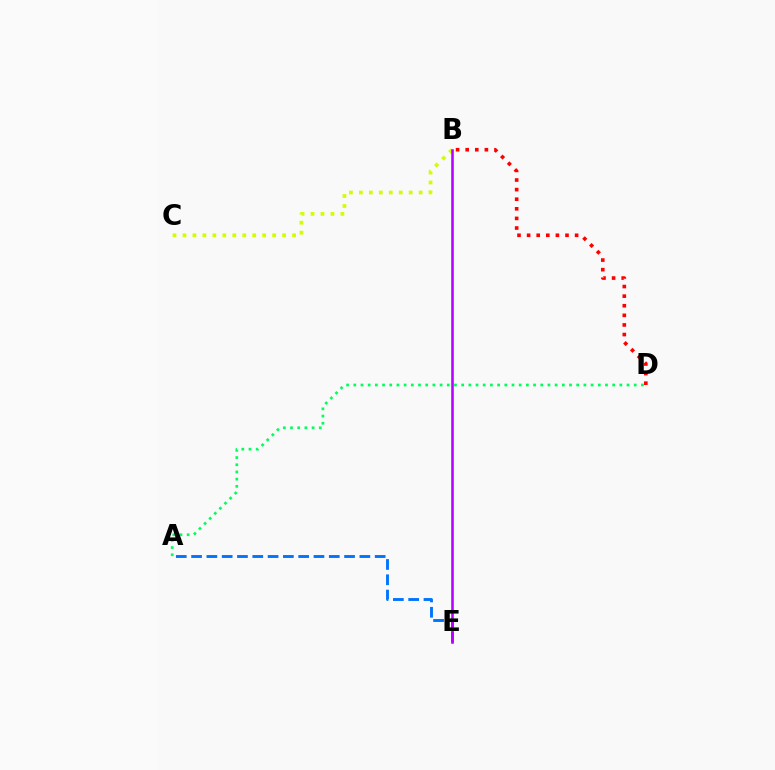{('A', 'E'): [{'color': '#0074ff', 'line_style': 'dashed', 'thickness': 2.08}], ('B', 'C'): [{'color': '#d1ff00', 'line_style': 'dotted', 'thickness': 2.71}], ('B', 'D'): [{'color': '#ff0000', 'line_style': 'dotted', 'thickness': 2.61}], ('B', 'E'): [{'color': '#b900ff', 'line_style': 'solid', 'thickness': 1.85}], ('A', 'D'): [{'color': '#00ff5c', 'line_style': 'dotted', 'thickness': 1.95}]}